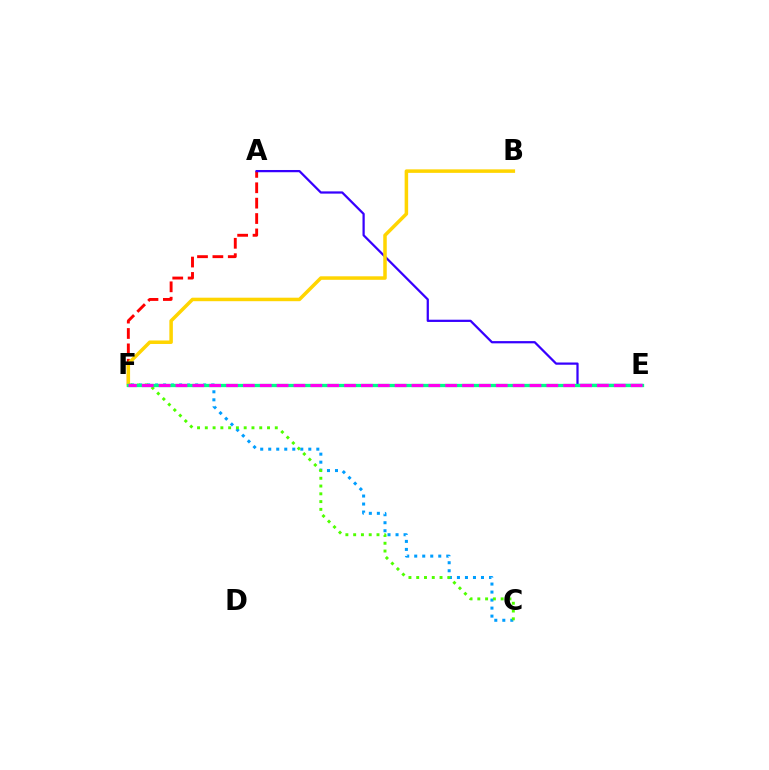{('A', 'F'): [{'color': '#ff0000', 'line_style': 'dashed', 'thickness': 2.09}], ('A', 'E'): [{'color': '#3700ff', 'line_style': 'solid', 'thickness': 1.61}], ('C', 'F'): [{'color': '#009eff', 'line_style': 'dotted', 'thickness': 2.18}, {'color': '#4fff00', 'line_style': 'dotted', 'thickness': 2.11}], ('B', 'F'): [{'color': '#ffd500', 'line_style': 'solid', 'thickness': 2.53}], ('E', 'F'): [{'color': '#00ff86', 'line_style': 'solid', 'thickness': 2.37}, {'color': '#ff00ed', 'line_style': 'dashed', 'thickness': 2.29}]}